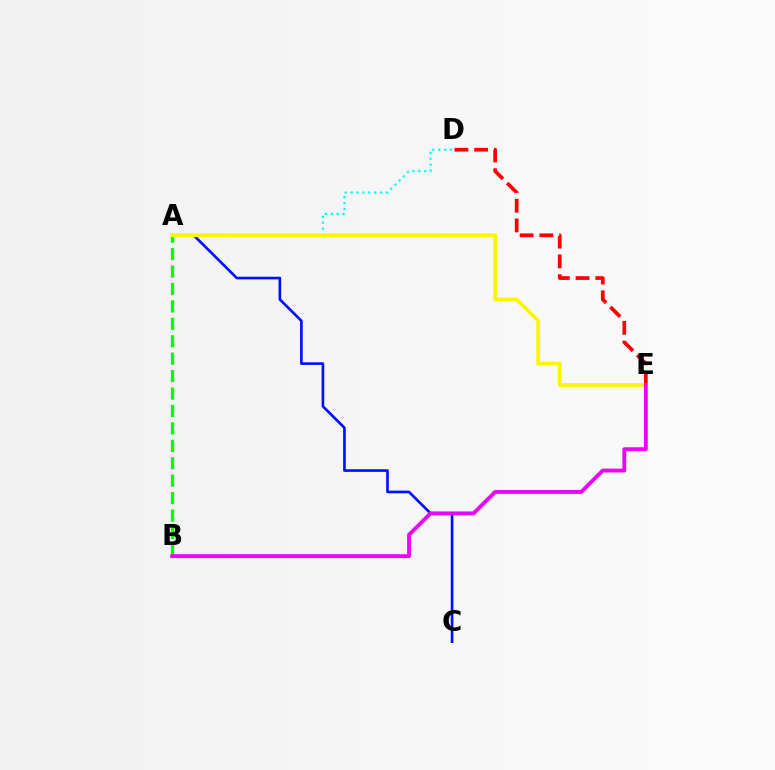{('A', 'B'): [{'color': '#08ff00', 'line_style': 'dashed', 'thickness': 2.37}], ('A', 'C'): [{'color': '#0010ff', 'line_style': 'solid', 'thickness': 1.91}], ('D', 'E'): [{'color': '#ff0000', 'line_style': 'dashed', 'thickness': 2.68}], ('A', 'D'): [{'color': '#00fff6', 'line_style': 'dotted', 'thickness': 1.6}], ('A', 'E'): [{'color': '#fcf500', 'line_style': 'solid', 'thickness': 2.66}], ('B', 'E'): [{'color': '#ee00ff', 'line_style': 'solid', 'thickness': 2.77}]}